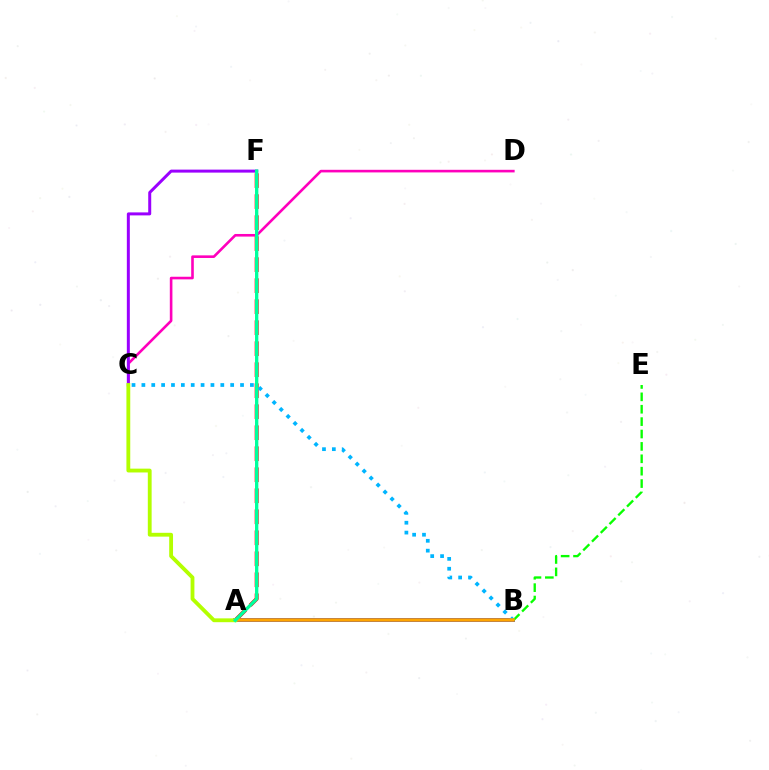{('C', 'D'): [{'color': '#ff00bd', 'line_style': 'solid', 'thickness': 1.88}], ('A', 'B'): [{'color': '#0010ff', 'line_style': 'solid', 'thickness': 2.73}, {'color': '#ffa500', 'line_style': 'solid', 'thickness': 2.52}], ('A', 'F'): [{'color': '#ff0000', 'line_style': 'dashed', 'thickness': 2.85}, {'color': '#00ff9d', 'line_style': 'solid', 'thickness': 2.39}], ('B', 'C'): [{'color': '#00b5ff', 'line_style': 'dotted', 'thickness': 2.68}], ('B', 'E'): [{'color': '#08ff00', 'line_style': 'dashed', 'thickness': 1.68}], ('C', 'F'): [{'color': '#9b00ff', 'line_style': 'solid', 'thickness': 2.15}], ('A', 'C'): [{'color': '#b3ff00', 'line_style': 'solid', 'thickness': 2.75}]}